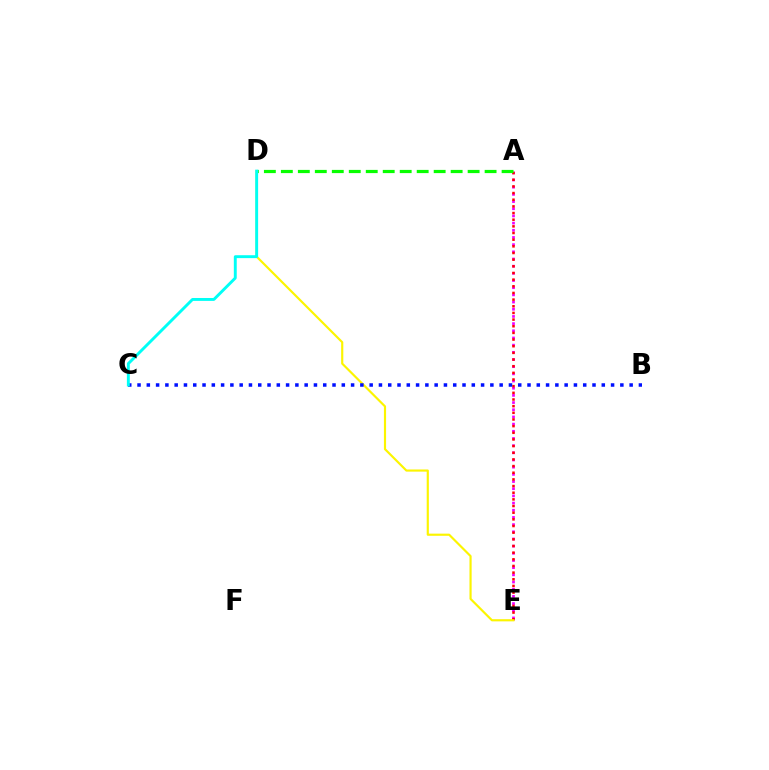{('A', 'E'): [{'color': '#ee00ff', 'line_style': 'dotted', 'thickness': 1.95}, {'color': '#ff0000', 'line_style': 'dotted', 'thickness': 1.81}], ('A', 'D'): [{'color': '#08ff00', 'line_style': 'dashed', 'thickness': 2.31}], ('D', 'E'): [{'color': '#fcf500', 'line_style': 'solid', 'thickness': 1.56}], ('B', 'C'): [{'color': '#0010ff', 'line_style': 'dotted', 'thickness': 2.52}], ('C', 'D'): [{'color': '#00fff6', 'line_style': 'solid', 'thickness': 2.09}]}